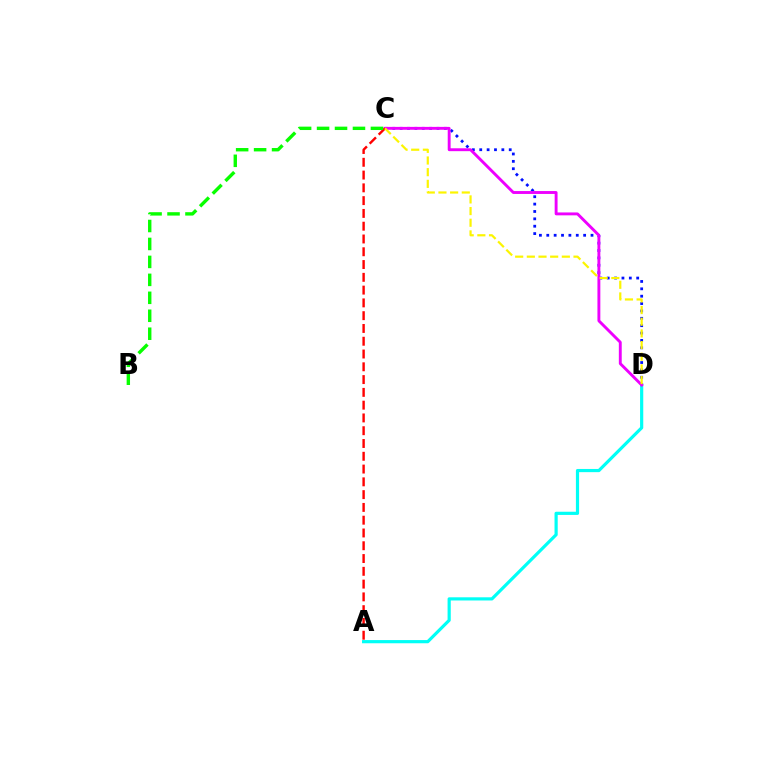{('A', 'D'): [{'color': '#00fff6', 'line_style': 'solid', 'thickness': 2.29}], ('C', 'D'): [{'color': '#0010ff', 'line_style': 'dotted', 'thickness': 2.0}, {'color': '#ee00ff', 'line_style': 'solid', 'thickness': 2.08}, {'color': '#fcf500', 'line_style': 'dashed', 'thickness': 1.59}], ('A', 'C'): [{'color': '#ff0000', 'line_style': 'dashed', 'thickness': 1.74}], ('B', 'C'): [{'color': '#08ff00', 'line_style': 'dashed', 'thickness': 2.44}]}